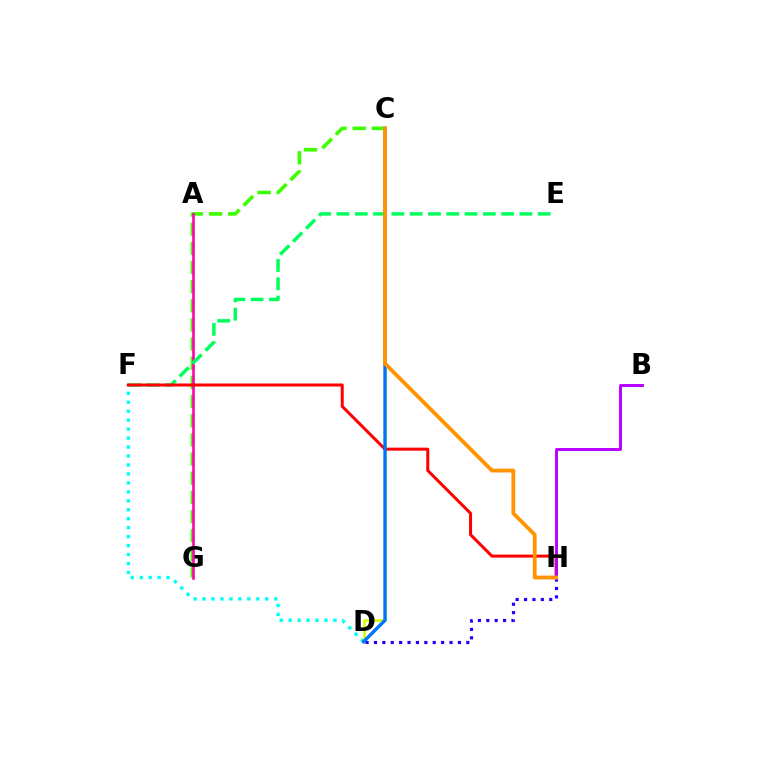{('D', 'F'): [{'color': '#00fff6', 'line_style': 'dotted', 'thickness': 2.43}], ('C', 'G'): [{'color': '#3dff00', 'line_style': 'dashed', 'thickness': 2.6}], ('A', 'G'): [{'color': '#ff00ac', 'line_style': 'solid', 'thickness': 1.87}], ('C', 'D'): [{'color': '#d1ff00', 'line_style': 'solid', 'thickness': 1.88}, {'color': '#0074ff', 'line_style': 'solid', 'thickness': 2.41}], ('E', 'F'): [{'color': '#00ff5c', 'line_style': 'dashed', 'thickness': 2.48}], ('D', 'H'): [{'color': '#2500ff', 'line_style': 'dotted', 'thickness': 2.28}], ('F', 'H'): [{'color': '#ff0000', 'line_style': 'solid', 'thickness': 2.17}], ('B', 'H'): [{'color': '#b900ff', 'line_style': 'solid', 'thickness': 2.1}], ('C', 'H'): [{'color': '#ff9400', 'line_style': 'solid', 'thickness': 2.75}]}